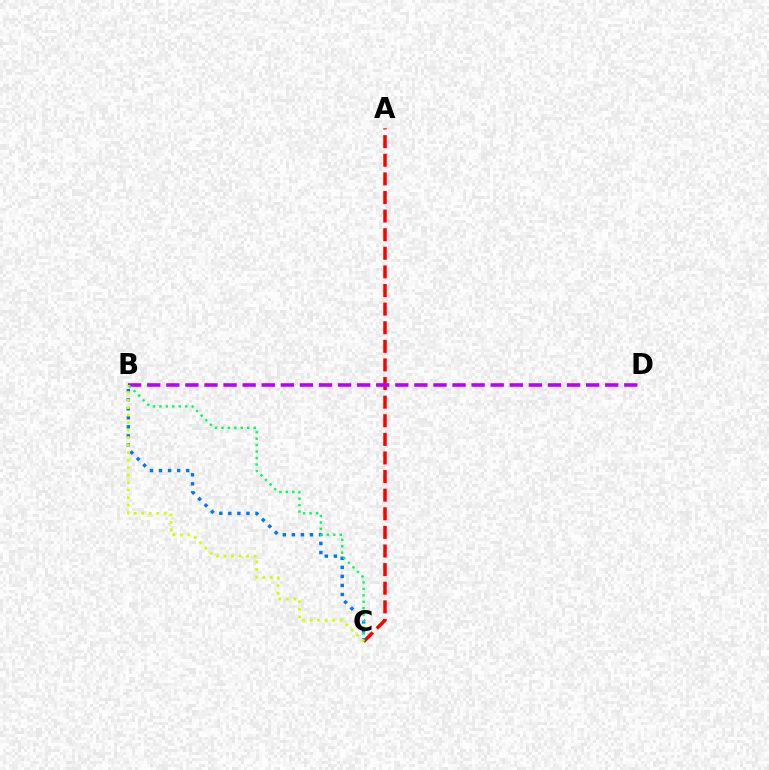{('A', 'C'): [{'color': '#ff0000', 'line_style': 'dashed', 'thickness': 2.53}], ('B', 'D'): [{'color': '#b900ff', 'line_style': 'dashed', 'thickness': 2.59}], ('B', 'C'): [{'color': '#0074ff', 'line_style': 'dotted', 'thickness': 2.46}, {'color': '#00ff5c', 'line_style': 'dotted', 'thickness': 1.75}, {'color': '#d1ff00', 'line_style': 'dotted', 'thickness': 2.04}]}